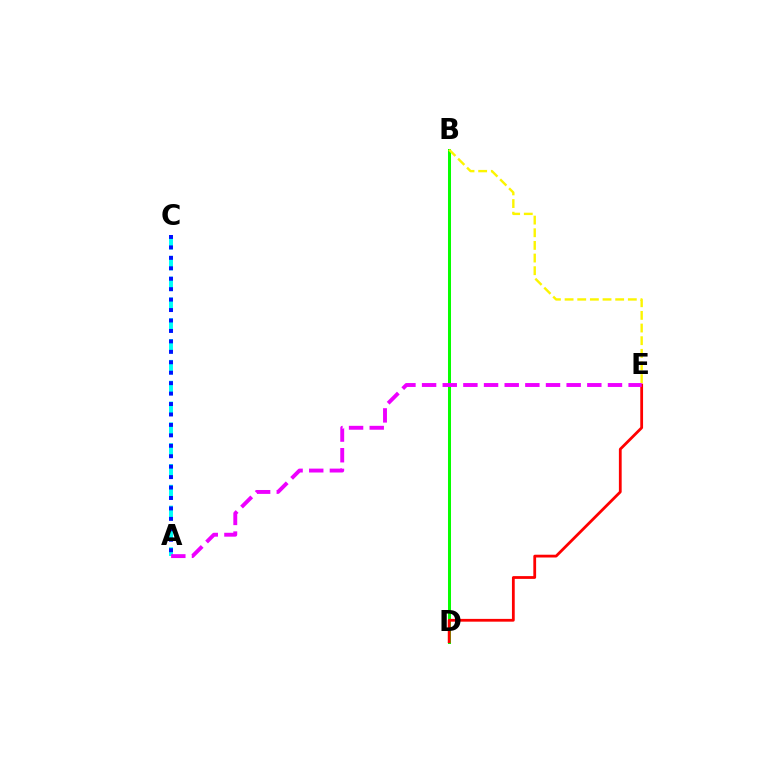{('A', 'C'): [{'color': '#00fff6', 'line_style': 'dashed', 'thickness': 2.83}, {'color': '#0010ff', 'line_style': 'dotted', 'thickness': 2.84}], ('B', 'D'): [{'color': '#08ff00', 'line_style': 'solid', 'thickness': 2.16}], ('D', 'E'): [{'color': '#ff0000', 'line_style': 'solid', 'thickness': 2.0}], ('A', 'E'): [{'color': '#ee00ff', 'line_style': 'dashed', 'thickness': 2.81}], ('B', 'E'): [{'color': '#fcf500', 'line_style': 'dashed', 'thickness': 1.72}]}